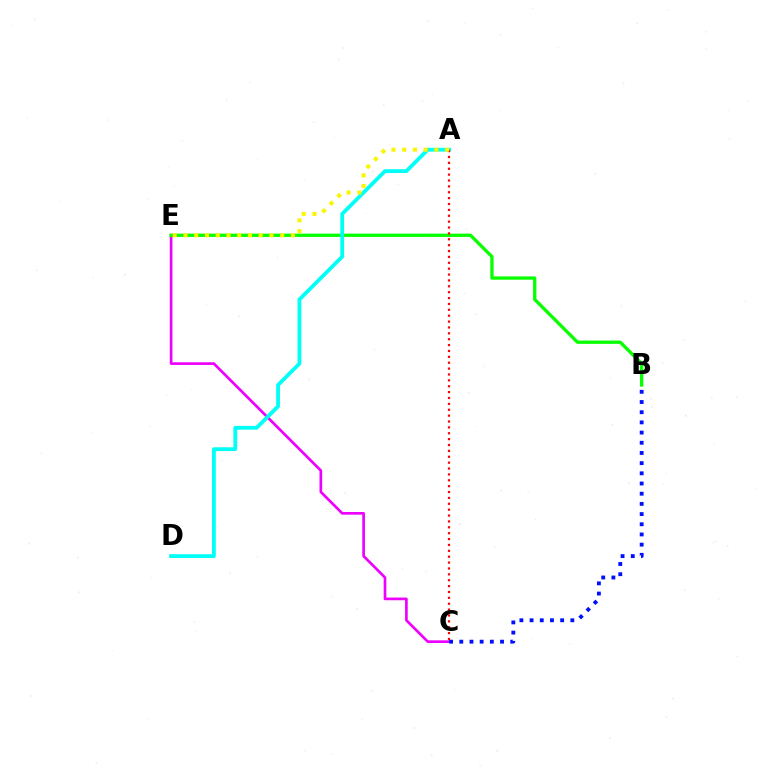{('C', 'E'): [{'color': '#ee00ff', 'line_style': 'solid', 'thickness': 1.93}], ('B', 'C'): [{'color': '#0010ff', 'line_style': 'dotted', 'thickness': 2.77}], ('B', 'E'): [{'color': '#08ff00', 'line_style': 'solid', 'thickness': 2.38}], ('A', 'D'): [{'color': '#00fff6', 'line_style': 'solid', 'thickness': 2.74}], ('A', 'C'): [{'color': '#ff0000', 'line_style': 'dotted', 'thickness': 1.6}], ('A', 'E'): [{'color': '#fcf500', 'line_style': 'dotted', 'thickness': 2.92}]}